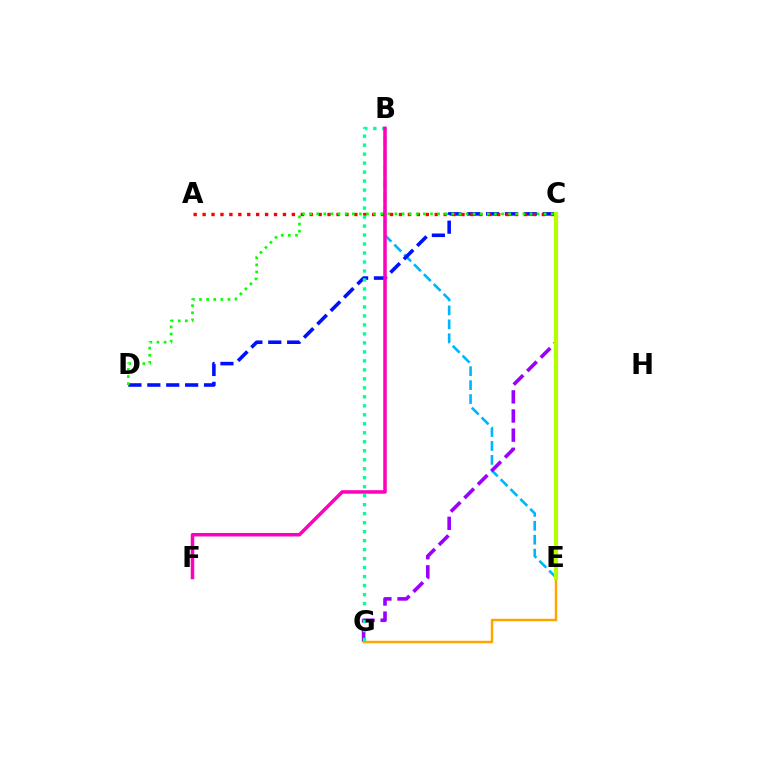{('B', 'E'): [{'color': '#00b5ff', 'line_style': 'dashed', 'thickness': 1.89}], ('C', 'G'): [{'color': '#9b00ff', 'line_style': 'dashed', 'thickness': 2.6}], ('E', 'G'): [{'color': '#ffa500', 'line_style': 'solid', 'thickness': 1.79}], ('C', 'D'): [{'color': '#0010ff', 'line_style': 'dashed', 'thickness': 2.57}, {'color': '#08ff00', 'line_style': 'dotted', 'thickness': 1.93}], ('A', 'C'): [{'color': '#ff0000', 'line_style': 'dotted', 'thickness': 2.43}], ('B', 'G'): [{'color': '#00ff9d', 'line_style': 'dotted', 'thickness': 2.44}], ('C', 'E'): [{'color': '#b3ff00', 'line_style': 'solid', 'thickness': 2.99}], ('B', 'F'): [{'color': '#ff00bd', 'line_style': 'solid', 'thickness': 2.53}]}